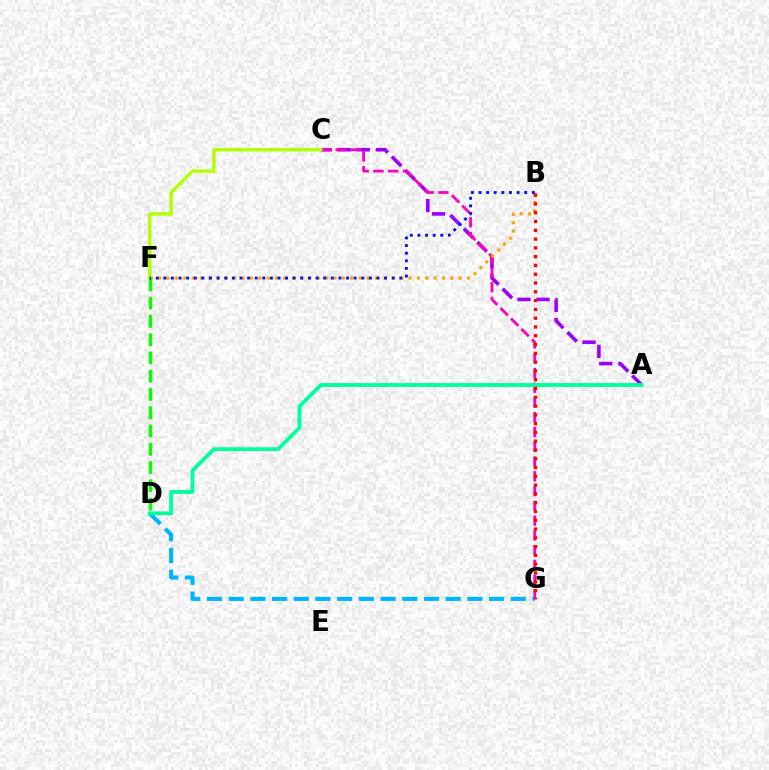{('A', 'C'): [{'color': '#9b00ff', 'line_style': 'dashed', 'thickness': 2.59}], ('C', 'G'): [{'color': '#ff00bd', 'line_style': 'dashed', 'thickness': 2.01}], ('B', 'F'): [{'color': '#ffa500', 'line_style': 'dotted', 'thickness': 2.27}, {'color': '#0010ff', 'line_style': 'dotted', 'thickness': 2.07}], ('D', 'G'): [{'color': '#00b5ff', 'line_style': 'dashed', 'thickness': 2.95}], ('A', 'D'): [{'color': '#00ff9d', 'line_style': 'solid', 'thickness': 2.77}], ('C', 'F'): [{'color': '#b3ff00', 'line_style': 'solid', 'thickness': 2.42}], ('B', 'G'): [{'color': '#ff0000', 'line_style': 'dotted', 'thickness': 2.39}], ('D', 'F'): [{'color': '#08ff00', 'line_style': 'dashed', 'thickness': 2.48}]}